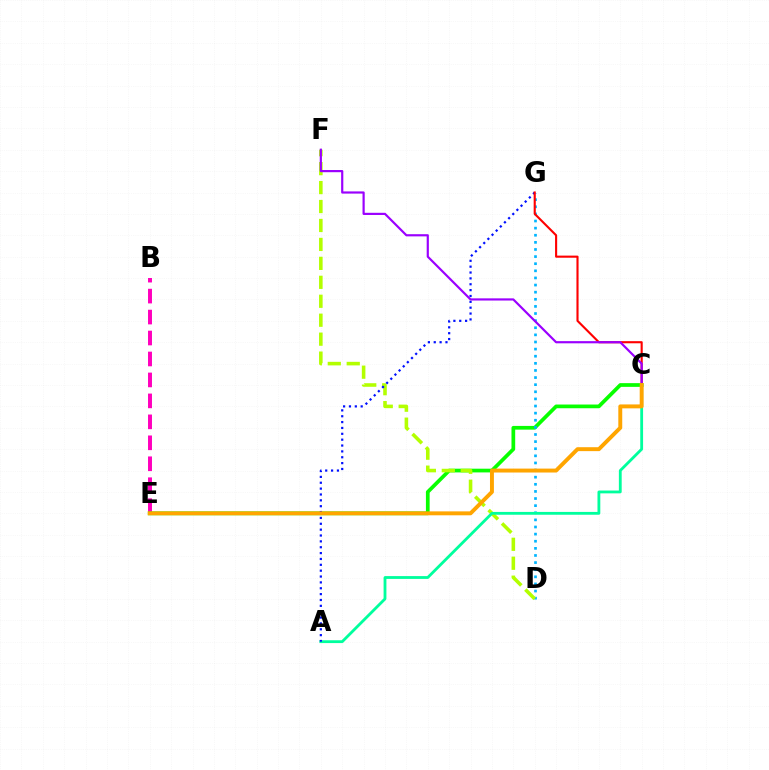{('B', 'E'): [{'color': '#ff00bd', 'line_style': 'dashed', 'thickness': 2.85}], ('C', 'E'): [{'color': '#08ff00', 'line_style': 'solid', 'thickness': 2.68}, {'color': '#ffa500', 'line_style': 'solid', 'thickness': 2.83}], ('D', 'G'): [{'color': '#00b5ff', 'line_style': 'dotted', 'thickness': 1.93}], ('D', 'F'): [{'color': '#b3ff00', 'line_style': 'dashed', 'thickness': 2.57}], ('A', 'C'): [{'color': '#00ff9d', 'line_style': 'solid', 'thickness': 2.03}], ('A', 'G'): [{'color': '#0010ff', 'line_style': 'dotted', 'thickness': 1.59}], ('C', 'G'): [{'color': '#ff0000', 'line_style': 'solid', 'thickness': 1.52}], ('C', 'F'): [{'color': '#9b00ff', 'line_style': 'solid', 'thickness': 1.57}]}